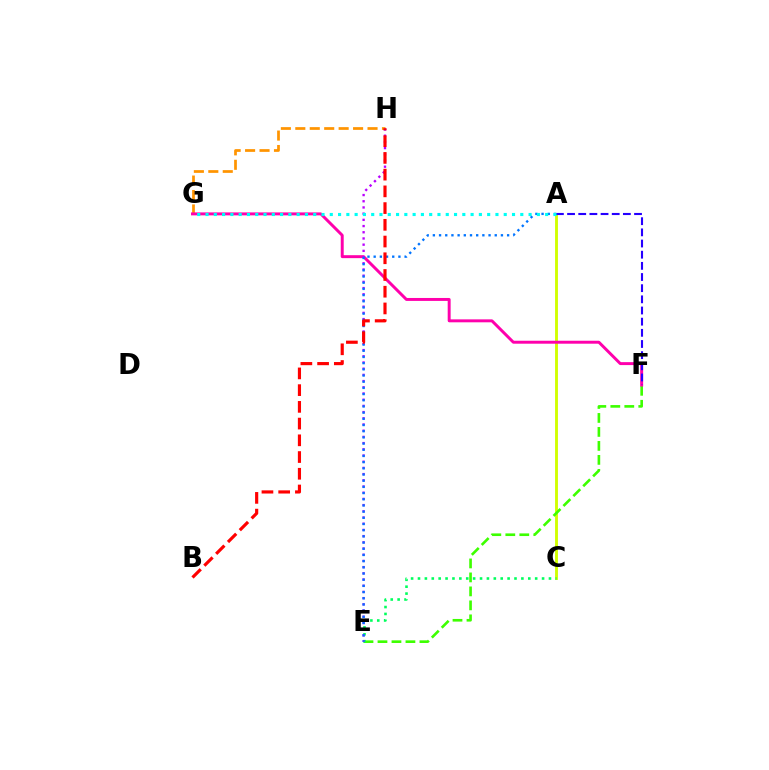{('A', 'C'): [{'color': '#d1ff00', 'line_style': 'solid', 'thickness': 2.07}], ('E', 'F'): [{'color': '#3dff00', 'line_style': 'dashed', 'thickness': 1.9}], ('G', 'H'): [{'color': '#ff9400', 'line_style': 'dashed', 'thickness': 1.96}], ('C', 'E'): [{'color': '#00ff5c', 'line_style': 'dotted', 'thickness': 1.87}], ('F', 'G'): [{'color': '#ff00ac', 'line_style': 'solid', 'thickness': 2.12}], ('E', 'H'): [{'color': '#b900ff', 'line_style': 'dotted', 'thickness': 1.68}], ('A', 'E'): [{'color': '#0074ff', 'line_style': 'dotted', 'thickness': 1.68}], ('A', 'F'): [{'color': '#2500ff', 'line_style': 'dashed', 'thickness': 1.52}], ('B', 'H'): [{'color': '#ff0000', 'line_style': 'dashed', 'thickness': 2.27}], ('A', 'G'): [{'color': '#00fff6', 'line_style': 'dotted', 'thickness': 2.25}]}